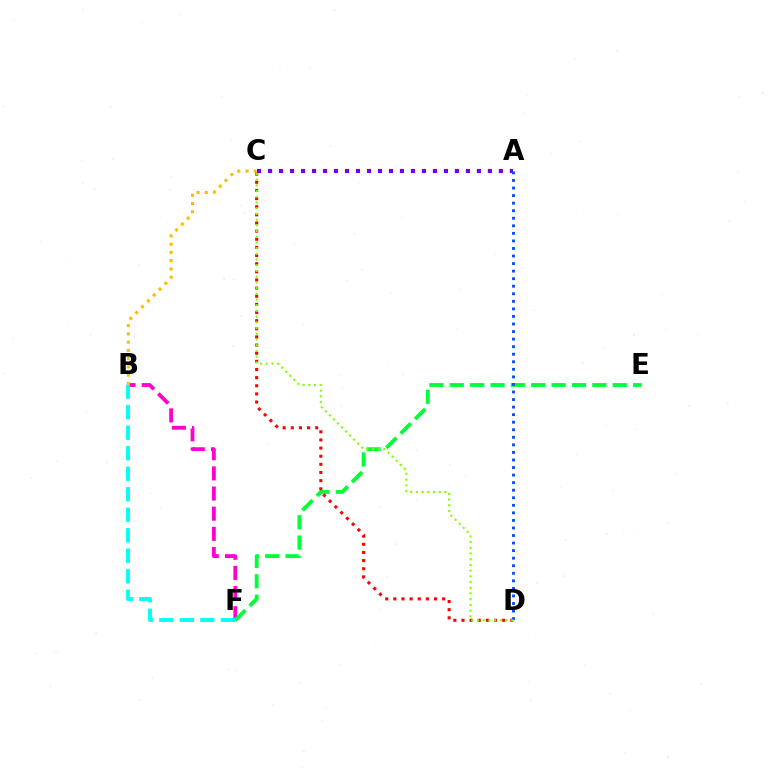{('B', 'F'): [{'color': '#ff00cf', 'line_style': 'dashed', 'thickness': 2.74}, {'color': '#00fff6', 'line_style': 'dashed', 'thickness': 2.79}], ('A', 'C'): [{'color': '#7200ff', 'line_style': 'dotted', 'thickness': 2.99}], ('E', 'F'): [{'color': '#00ff39', 'line_style': 'dashed', 'thickness': 2.77}], ('B', 'C'): [{'color': '#ffbd00', 'line_style': 'dotted', 'thickness': 2.24}], ('C', 'D'): [{'color': '#ff0000', 'line_style': 'dotted', 'thickness': 2.21}, {'color': '#84ff00', 'line_style': 'dotted', 'thickness': 1.55}], ('A', 'D'): [{'color': '#004bff', 'line_style': 'dotted', 'thickness': 2.05}]}